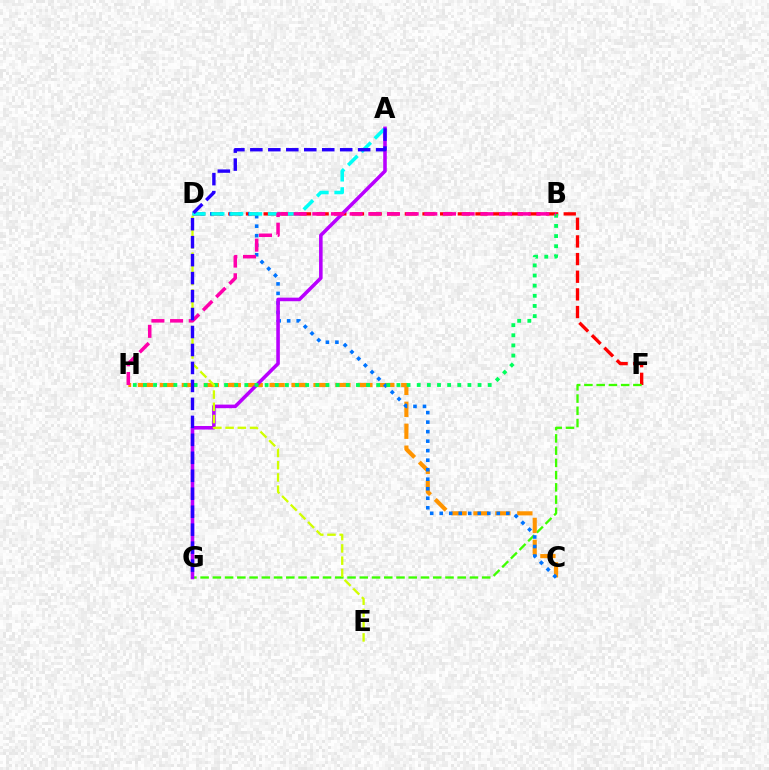{('D', 'F'): [{'color': '#ff0000', 'line_style': 'dashed', 'thickness': 2.4}], ('F', 'G'): [{'color': '#3dff00', 'line_style': 'dashed', 'thickness': 1.66}], ('C', 'H'): [{'color': '#ff9400', 'line_style': 'dashed', 'thickness': 2.98}], ('C', 'D'): [{'color': '#0074ff', 'line_style': 'dotted', 'thickness': 2.58}], ('A', 'G'): [{'color': '#b900ff', 'line_style': 'solid', 'thickness': 2.57}, {'color': '#2500ff', 'line_style': 'dashed', 'thickness': 2.44}], ('B', 'H'): [{'color': '#00ff5c', 'line_style': 'dotted', 'thickness': 2.76}, {'color': '#ff00ac', 'line_style': 'dashed', 'thickness': 2.54}], ('A', 'D'): [{'color': '#00fff6', 'line_style': 'dashed', 'thickness': 2.56}], ('D', 'E'): [{'color': '#d1ff00', 'line_style': 'dashed', 'thickness': 1.66}]}